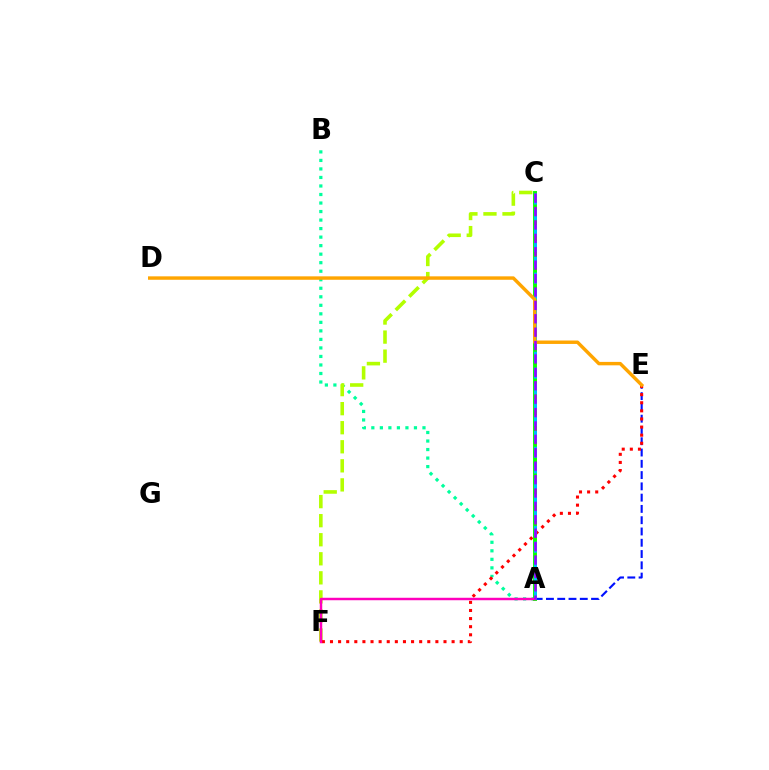{('A', 'B'): [{'color': '#00ff9d', 'line_style': 'dotted', 'thickness': 2.32}], ('C', 'F'): [{'color': '#b3ff00', 'line_style': 'dashed', 'thickness': 2.59}], ('A', 'C'): [{'color': '#08ff00', 'line_style': 'solid', 'thickness': 2.82}, {'color': '#00b5ff', 'line_style': 'dashed', 'thickness': 2.15}, {'color': '#9b00ff', 'line_style': 'dashed', 'thickness': 1.82}], ('A', 'E'): [{'color': '#0010ff', 'line_style': 'dashed', 'thickness': 1.53}], ('E', 'F'): [{'color': '#ff0000', 'line_style': 'dotted', 'thickness': 2.2}], ('D', 'E'): [{'color': '#ffa500', 'line_style': 'solid', 'thickness': 2.47}], ('A', 'F'): [{'color': '#ff00bd', 'line_style': 'solid', 'thickness': 1.77}]}